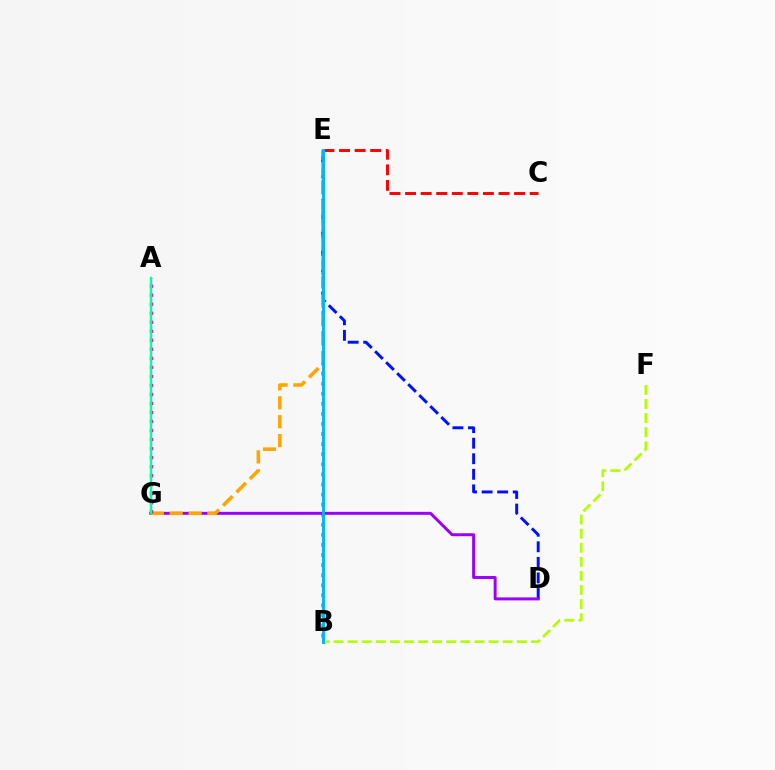{('B', 'E'): [{'color': '#08ff00', 'line_style': 'dotted', 'thickness': 2.74}, {'color': '#00b5ff', 'line_style': 'solid', 'thickness': 2.1}], ('D', 'E'): [{'color': '#0010ff', 'line_style': 'dashed', 'thickness': 2.11}], ('D', 'G'): [{'color': '#9b00ff', 'line_style': 'solid', 'thickness': 2.13}], ('C', 'E'): [{'color': '#ff0000', 'line_style': 'dashed', 'thickness': 2.12}], ('E', 'G'): [{'color': '#ffa500', 'line_style': 'dashed', 'thickness': 2.57}], ('A', 'G'): [{'color': '#ff00bd', 'line_style': 'dotted', 'thickness': 2.45}, {'color': '#00ff9d', 'line_style': 'solid', 'thickness': 1.71}], ('B', 'F'): [{'color': '#b3ff00', 'line_style': 'dashed', 'thickness': 1.91}]}